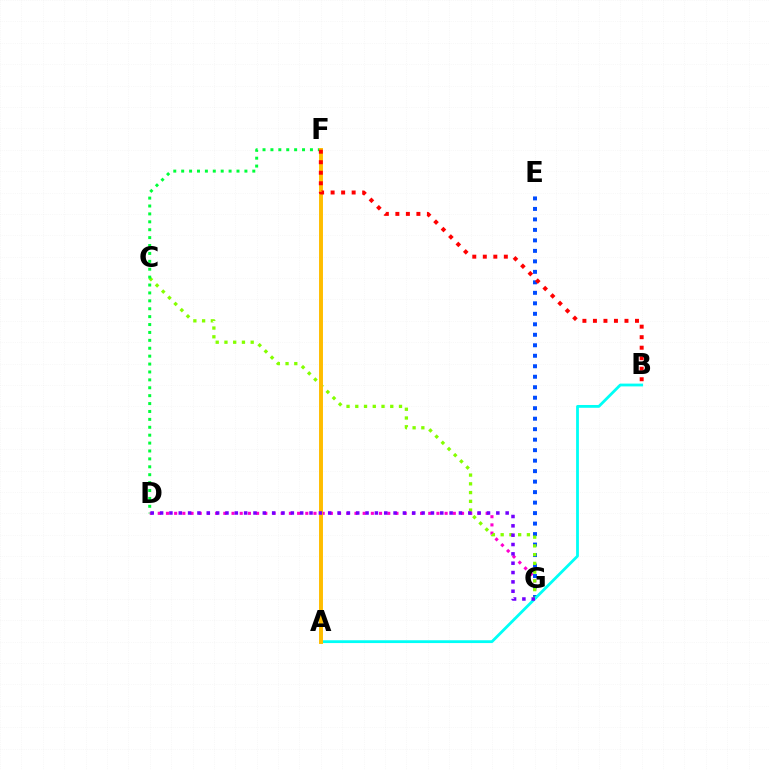{('D', 'G'): [{'color': '#ff00cf', 'line_style': 'dotted', 'thickness': 2.23}, {'color': '#7200ff', 'line_style': 'dotted', 'thickness': 2.54}], ('E', 'G'): [{'color': '#004bff', 'line_style': 'dotted', 'thickness': 2.85}], ('C', 'G'): [{'color': '#84ff00', 'line_style': 'dotted', 'thickness': 2.38}], ('D', 'F'): [{'color': '#00ff39', 'line_style': 'dotted', 'thickness': 2.15}], ('A', 'B'): [{'color': '#00fff6', 'line_style': 'solid', 'thickness': 2.01}], ('A', 'F'): [{'color': '#ffbd00', 'line_style': 'solid', 'thickness': 2.84}], ('B', 'F'): [{'color': '#ff0000', 'line_style': 'dotted', 'thickness': 2.86}]}